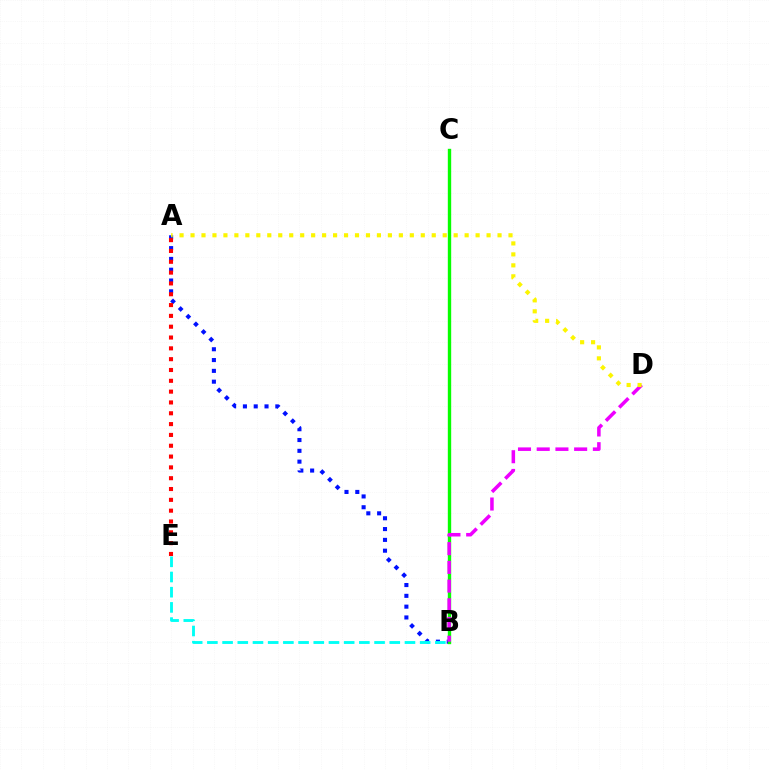{('A', 'B'): [{'color': '#0010ff', 'line_style': 'dotted', 'thickness': 2.94}], ('B', 'C'): [{'color': '#08ff00', 'line_style': 'solid', 'thickness': 2.43}], ('B', 'E'): [{'color': '#00fff6', 'line_style': 'dashed', 'thickness': 2.06}], ('B', 'D'): [{'color': '#ee00ff', 'line_style': 'dashed', 'thickness': 2.54}], ('A', 'E'): [{'color': '#ff0000', 'line_style': 'dotted', 'thickness': 2.94}], ('A', 'D'): [{'color': '#fcf500', 'line_style': 'dotted', 'thickness': 2.98}]}